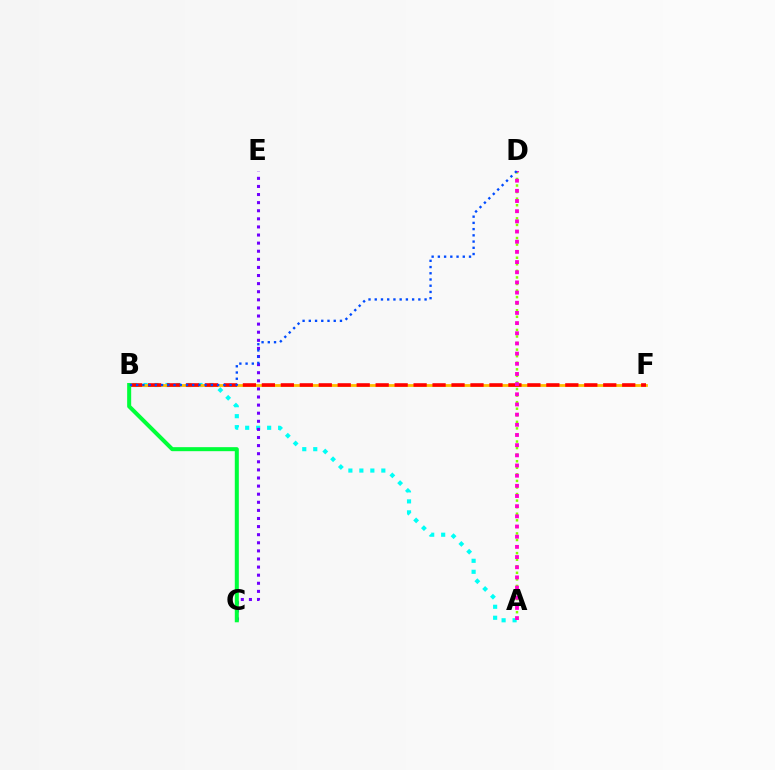{('A', 'B'): [{'color': '#00fff6', 'line_style': 'dotted', 'thickness': 2.98}], ('B', 'F'): [{'color': '#ffbd00', 'line_style': 'solid', 'thickness': 2.02}, {'color': '#ff0000', 'line_style': 'dashed', 'thickness': 2.58}], ('C', 'E'): [{'color': '#7200ff', 'line_style': 'dotted', 'thickness': 2.2}], ('A', 'D'): [{'color': '#84ff00', 'line_style': 'dotted', 'thickness': 1.78}, {'color': '#ff00cf', 'line_style': 'dotted', 'thickness': 2.76}], ('B', 'C'): [{'color': '#00ff39', 'line_style': 'solid', 'thickness': 2.9}], ('B', 'D'): [{'color': '#004bff', 'line_style': 'dotted', 'thickness': 1.69}]}